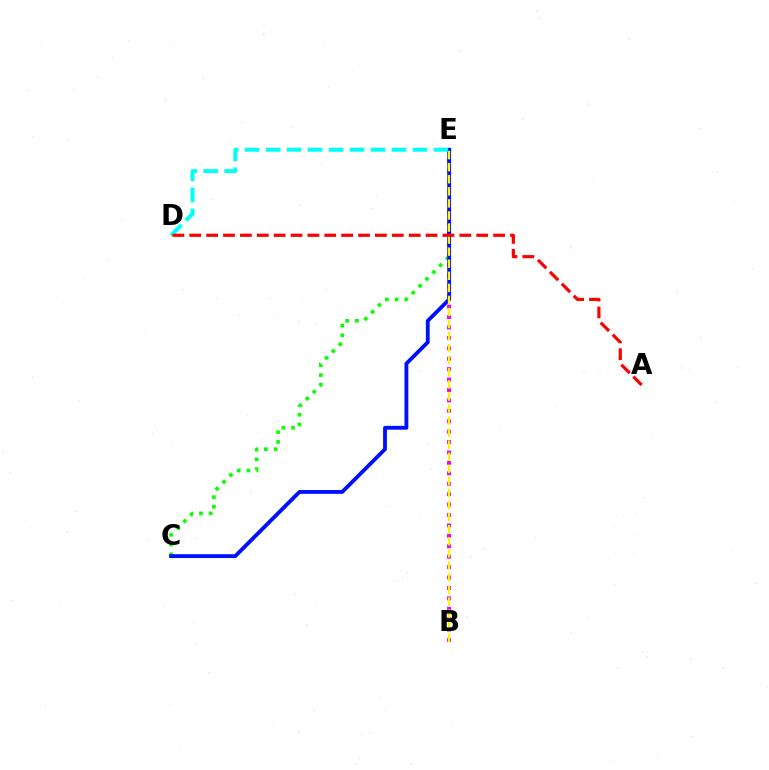{('B', 'E'): [{'color': '#ee00ff', 'line_style': 'dotted', 'thickness': 2.83}, {'color': '#fcf500', 'line_style': 'dashed', 'thickness': 1.64}], ('C', 'E'): [{'color': '#08ff00', 'line_style': 'dotted', 'thickness': 2.64}, {'color': '#0010ff', 'line_style': 'solid', 'thickness': 2.76}], ('D', 'E'): [{'color': '#00fff6', 'line_style': 'dashed', 'thickness': 2.85}], ('A', 'D'): [{'color': '#ff0000', 'line_style': 'dashed', 'thickness': 2.29}]}